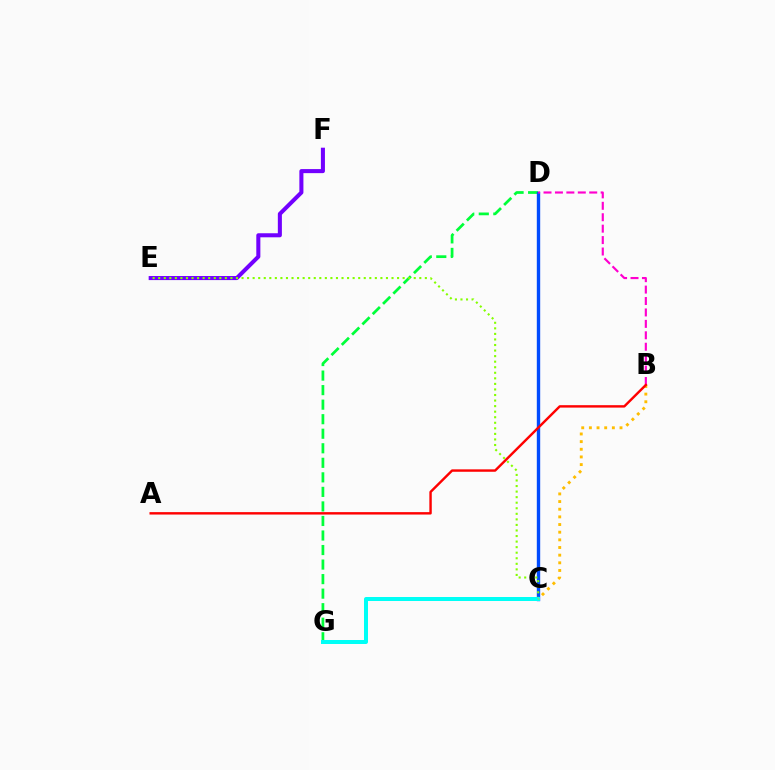{('D', 'G'): [{'color': '#00ff39', 'line_style': 'dashed', 'thickness': 1.97}], ('E', 'F'): [{'color': '#7200ff', 'line_style': 'solid', 'thickness': 2.92}], ('C', 'D'): [{'color': '#004bff', 'line_style': 'solid', 'thickness': 2.43}], ('C', 'E'): [{'color': '#84ff00', 'line_style': 'dotted', 'thickness': 1.51}], ('C', 'G'): [{'color': '#00fff6', 'line_style': 'solid', 'thickness': 2.87}], ('B', 'C'): [{'color': '#ffbd00', 'line_style': 'dotted', 'thickness': 2.08}], ('B', 'D'): [{'color': '#ff00cf', 'line_style': 'dashed', 'thickness': 1.55}], ('A', 'B'): [{'color': '#ff0000', 'line_style': 'solid', 'thickness': 1.74}]}